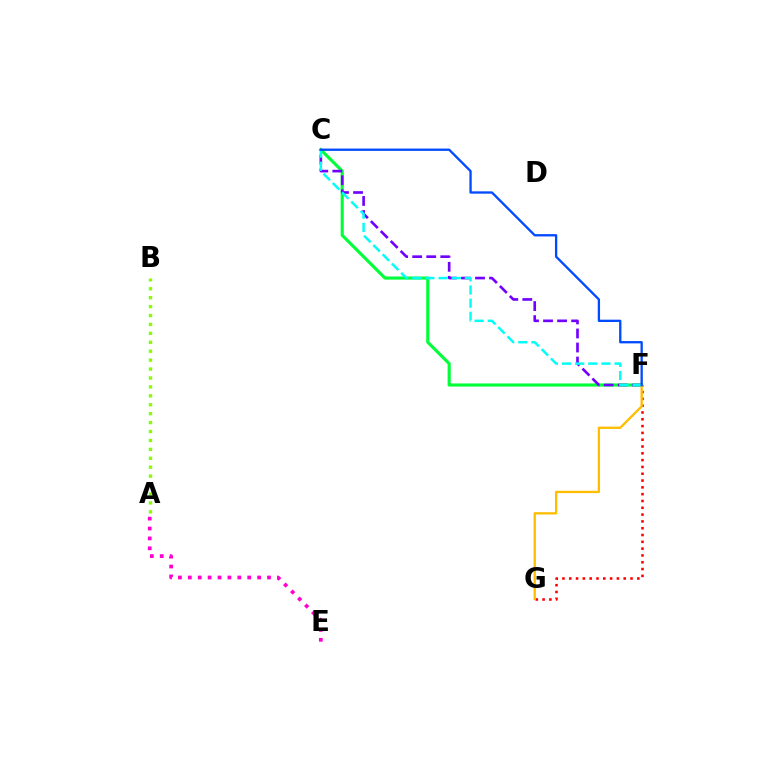{('C', 'F'): [{'color': '#00ff39', 'line_style': 'solid', 'thickness': 2.25}, {'color': '#7200ff', 'line_style': 'dashed', 'thickness': 1.91}, {'color': '#00fff6', 'line_style': 'dashed', 'thickness': 1.78}, {'color': '#004bff', 'line_style': 'solid', 'thickness': 1.66}], ('A', 'B'): [{'color': '#84ff00', 'line_style': 'dotted', 'thickness': 2.42}], ('F', 'G'): [{'color': '#ff0000', 'line_style': 'dotted', 'thickness': 1.85}, {'color': '#ffbd00', 'line_style': 'solid', 'thickness': 1.66}], ('A', 'E'): [{'color': '#ff00cf', 'line_style': 'dotted', 'thickness': 2.69}]}